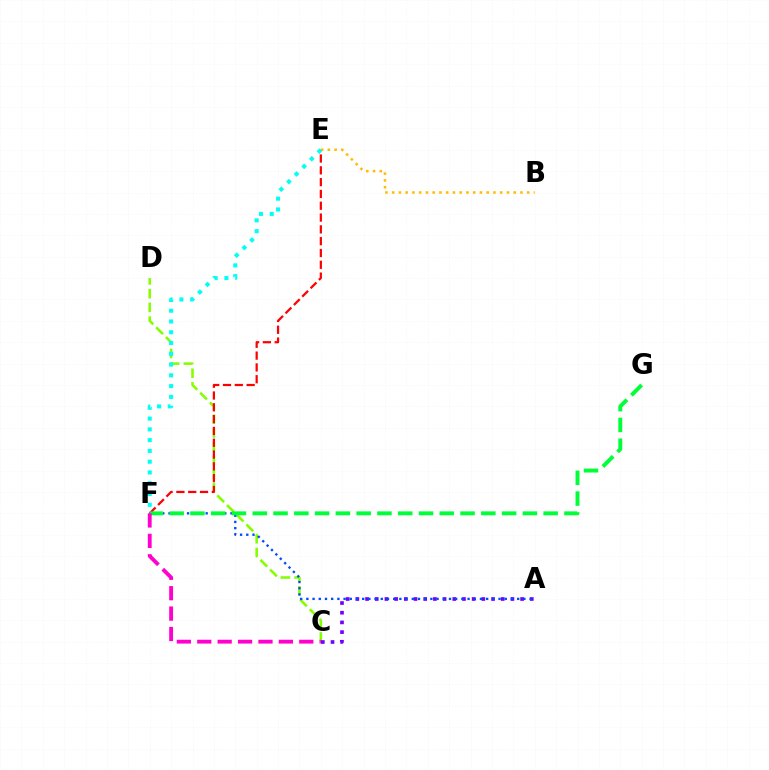{('C', 'D'): [{'color': '#84ff00', 'line_style': 'dashed', 'thickness': 1.86}], ('E', 'F'): [{'color': '#ff0000', 'line_style': 'dashed', 'thickness': 1.6}, {'color': '#00fff6', 'line_style': 'dotted', 'thickness': 2.93}], ('B', 'E'): [{'color': '#ffbd00', 'line_style': 'dotted', 'thickness': 1.83}], ('A', 'C'): [{'color': '#7200ff', 'line_style': 'dotted', 'thickness': 2.63}], ('A', 'F'): [{'color': '#004bff', 'line_style': 'dotted', 'thickness': 1.68}], ('F', 'G'): [{'color': '#00ff39', 'line_style': 'dashed', 'thickness': 2.82}], ('C', 'F'): [{'color': '#ff00cf', 'line_style': 'dashed', 'thickness': 2.77}]}